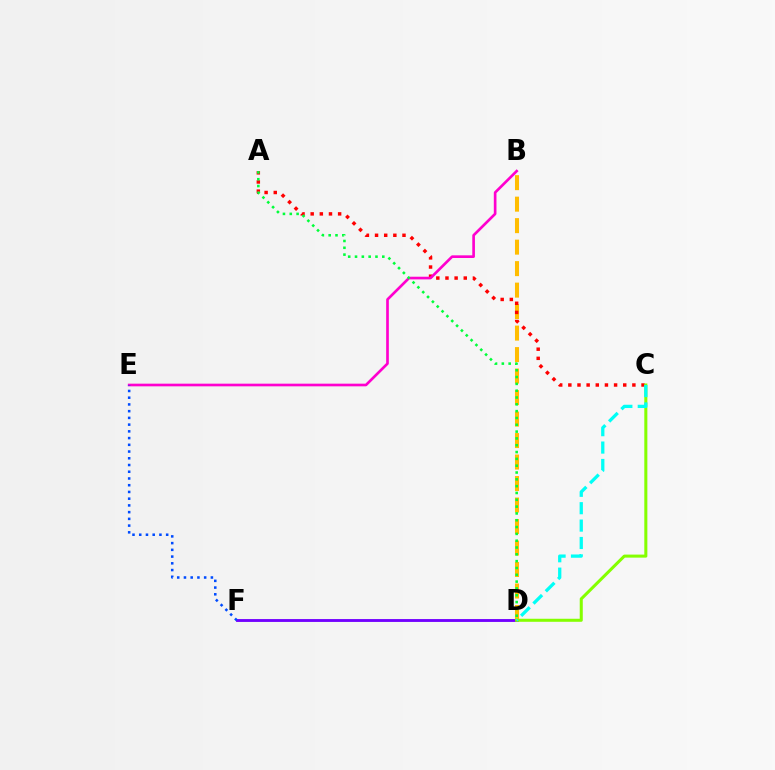{('D', 'F'): [{'color': '#7200ff', 'line_style': 'solid', 'thickness': 2.06}], ('B', 'D'): [{'color': '#ffbd00', 'line_style': 'dashed', 'thickness': 2.92}], ('A', 'C'): [{'color': '#ff0000', 'line_style': 'dotted', 'thickness': 2.49}], ('B', 'E'): [{'color': '#ff00cf', 'line_style': 'solid', 'thickness': 1.92}], ('C', 'D'): [{'color': '#84ff00', 'line_style': 'solid', 'thickness': 2.19}, {'color': '#00fff6', 'line_style': 'dashed', 'thickness': 2.36}], ('A', 'D'): [{'color': '#00ff39', 'line_style': 'dotted', 'thickness': 1.85}], ('E', 'F'): [{'color': '#004bff', 'line_style': 'dotted', 'thickness': 1.83}]}